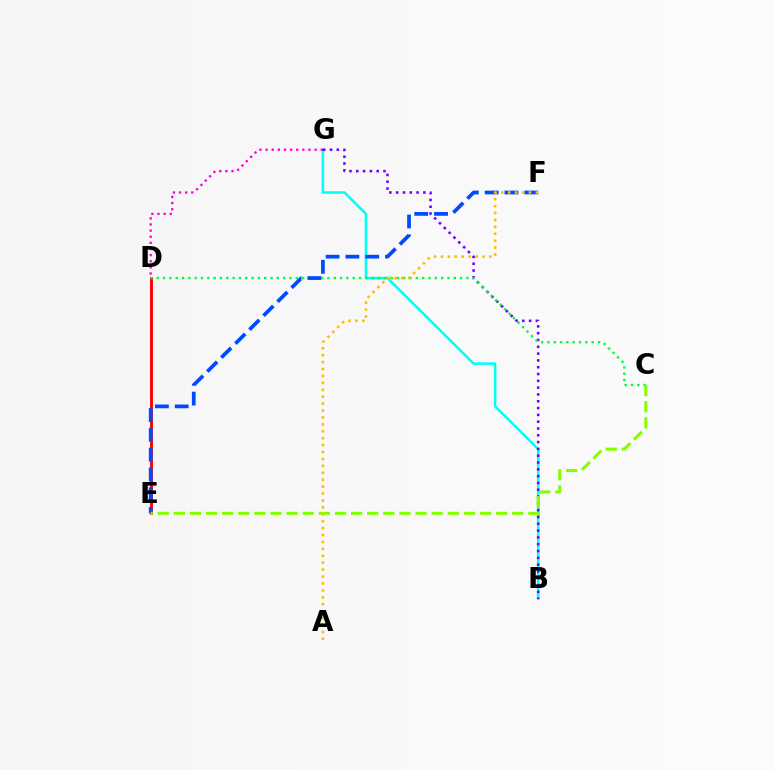{('B', 'G'): [{'color': '#00fff6', 'line_style': 'solid', 'thickness': 1.84}, {'color': '#7200ff', 'line_style': 'dotted', 'thickness': 1.85}], ('D', 'G'): [{'color': '#ff00cf', 'line_style': 'dotted', 'thickness': 1.67}], ('D', 'E'): [{'color': '#ff0000', 'line_style': 'solid', 'thickness': 2.09}], ('C', 'D'): [{'color': '#00ff39', 'line_style': 'dotted', 'thickness': 1.72}], ('E', 'F'): [{'color': '#004bff', 'line_style': 'dashed', 'thickness': 2.69}], ('C', 'E'): [{'color': '#84ff00', 'line_style': 'dashed', 'thickness': 2.19}], ('A', 'F'): [{'color': '#ffbd00', 'line_style': 'dotted', 'thickness': 1.88}]}